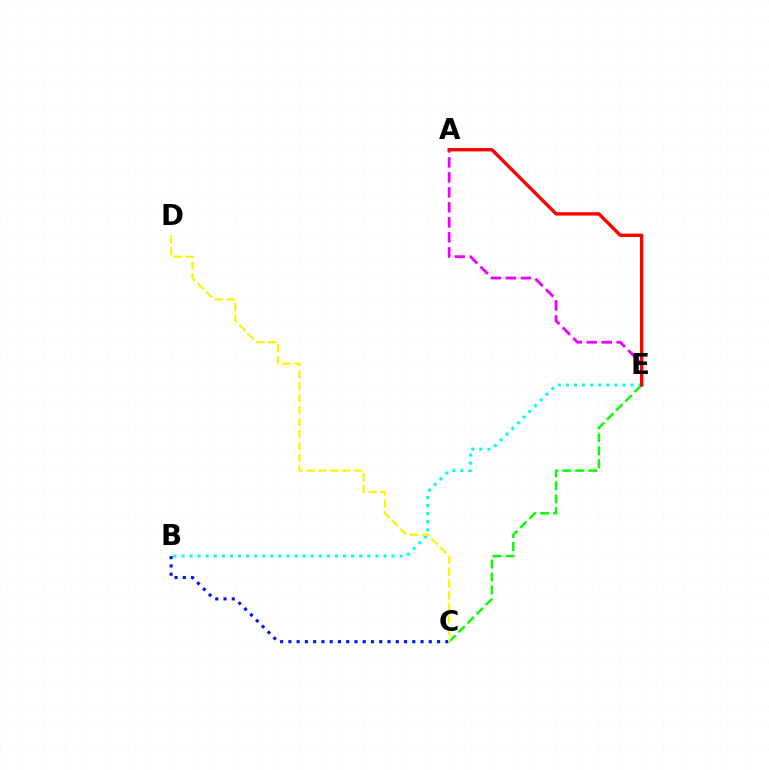{('C', 'E'): [{'color': '#08ff00', 'line_style': 'dashed', 'thickness': 1.76}], ('B', 'E'): [{'color': '#00fff6', 'line_style': 'dotted', 'thickness': 2.2}], ('A', 'E'): [{'color': '#ee00ff', 'line_style': 'dashed', 'thickness': 2.04}, {'color': '#ff0000', 'line_style': 'solid', 'thickness': 2.43}], ('B', 'C'): [{'color': '#0010ff', 'line_style': 'dotted', 'thickness': 2.24}], ('C', 'D'): [{'color': '#fcf500', 'line_style': 'dashed', 'thickness': 1.62}]}